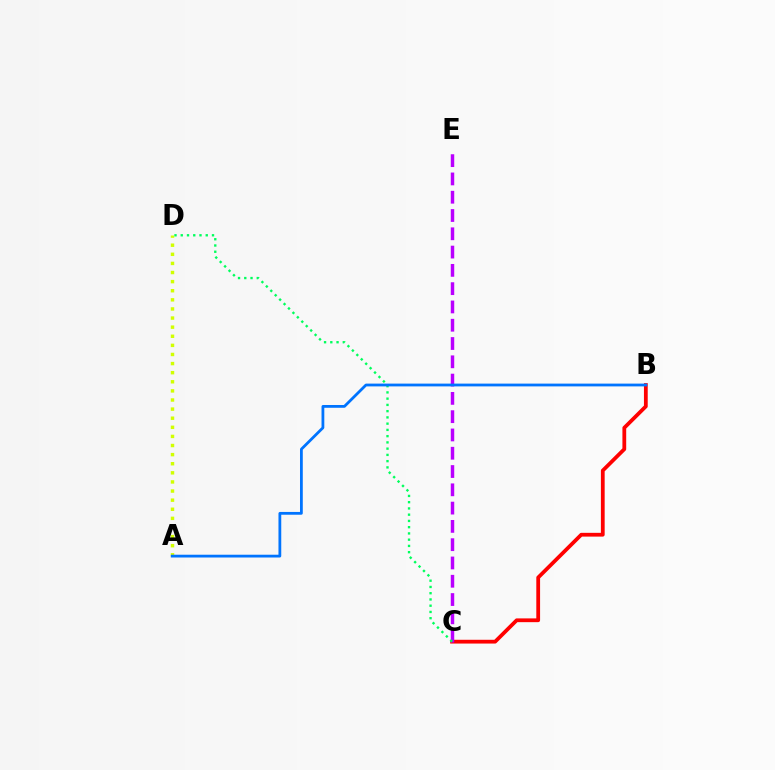{('B', 'C'): [{'color': '#ff0000', 'line_style': 'solid', 'thickness': 2.72}], ('C', 'E'): [{'color': '#b900ff', 'line_style': 'dashed', 'thickness': 2.48}], ('A', 'D'): [{'color': '#d1ff00', 'line_style': 'dotted', 'thickness': 2.47}], ('C', 'D'): [{'color': '#00ff5c', 'line_style': 'dotted', 'thickness': 1.7}], ('A', 'B'): [{'color': '#0074ff', 'line_style': 'solid', 'thickness': 2.01}]}